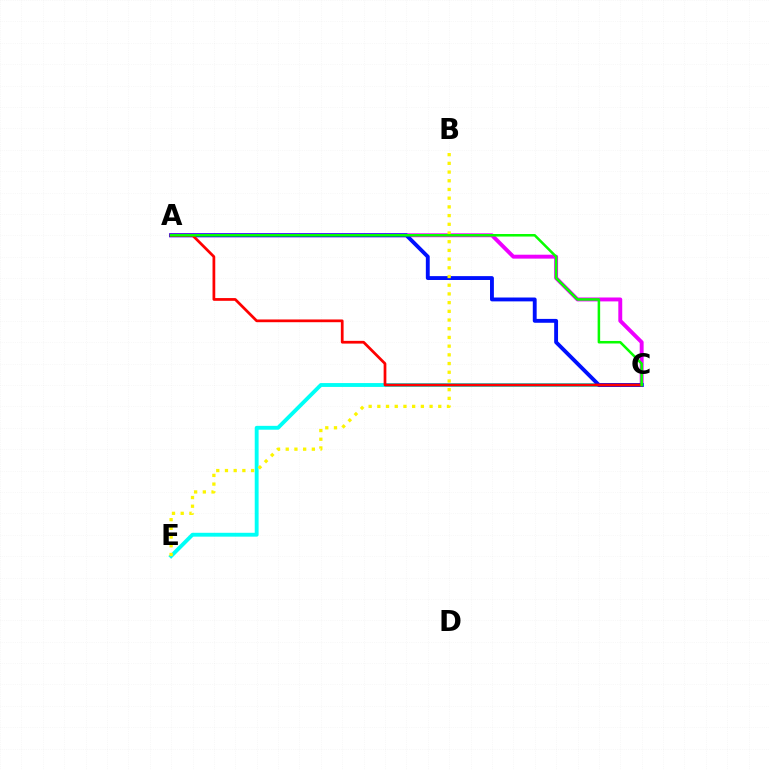{('A', 'C'): [{'color': '#ee00ff', 'line_style': 'solid', 'thickness': 2.82}, {'color': '#0010ff', 'line_style': 'solid', 'thickness': 2.78}, {'color': '#ff0000', 'line_style': 'solid', 'thickness': 1.97}, {'color': '#08ff00', 'line_style': 'solid', 'thickness': 1.82}], ('C', 'E'): [{'color': '#00fff6', 'line_style': 'solid', 'thickness': 2.78}], ('B', 'E'): [{'color': '#fcf500', 'line_style': 'dotted', 'thickness': 2.36}]}